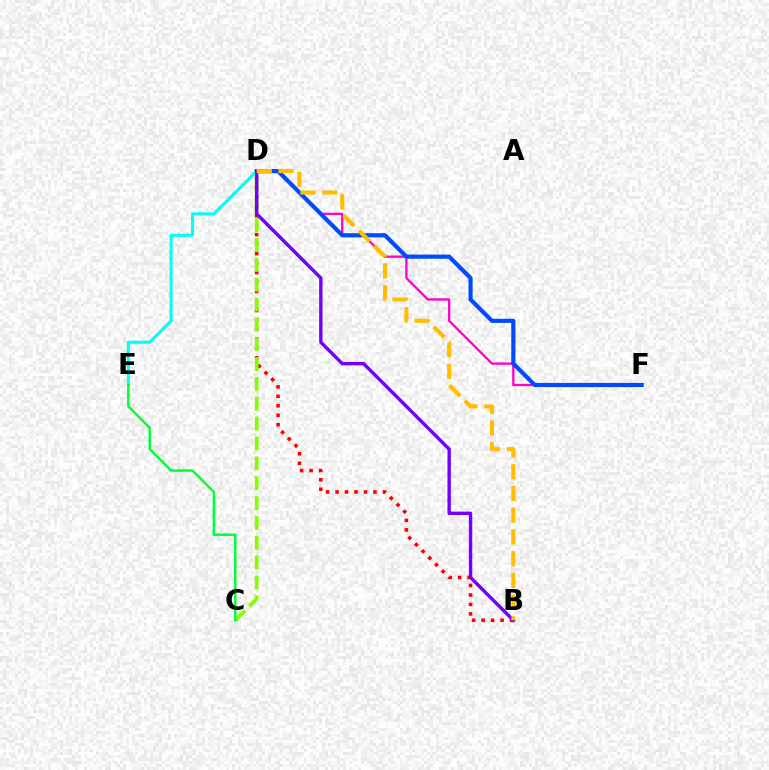{('D', 'F'): [{'color': '#ff00cf', 'line_style': 'solid', 'thickness': 1.66}, {'color': '#004bff', 'line_style': 'solid', 'thickness': 3.0}], ('B', 'D'): [{'color': '#ff0000', 'line_style': 'dotted', 'thickness': 2.57}, {'color': '#7200ff', 'line_style': 'solid', 'thickness': 2.44}, {'color': '#ffbd00', 'line_style': 'dashed', 'thickness': 2.95}], ('C', 'D'): [{'color': '#84ff00', 'line_style': 'dashed', 'thickness': 2.7}], ('D', 'E'): [{'color': '#00fff6', 'line_style': 'solid', 'thickness': 2.21}], ('C', 'E'): [{'color': '#00ff39', 'line_style': 'solid', 'thickness': 1.79}]}